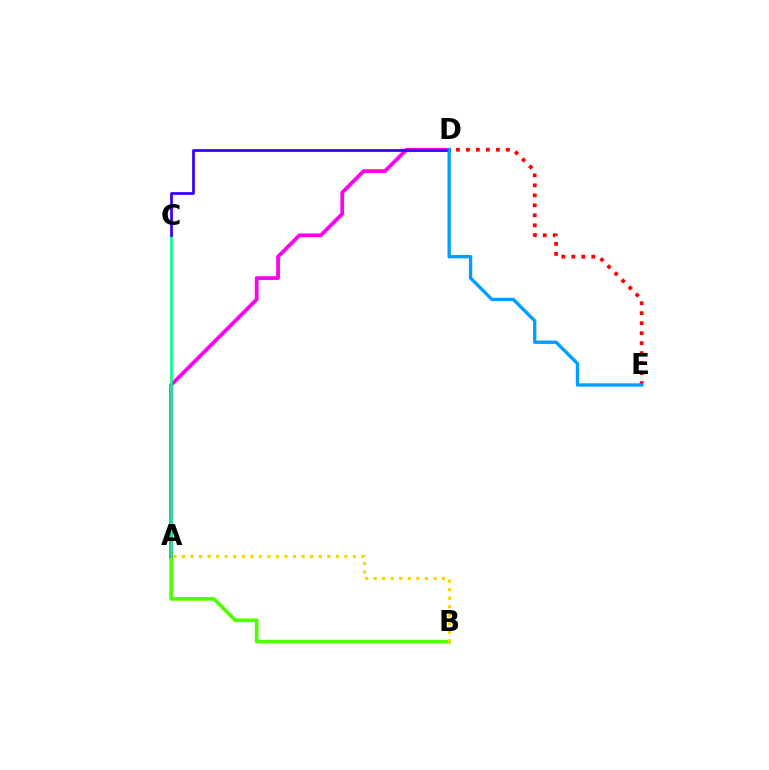{('A', 'B'): [{'color': '#4fff00', 'line_style': 'solid', 'thickness': 2.64}, {'color': '#ffd500', 'line_style': 'dotted', 'thickness': 2.32}], ('D', 'E'): [{'color': '#ff0000', 'line_style': 'dotted', 'thickness': 2.71}, {'color': '#009eff', 'line_style': 'solid', 'thickness': 2.41}], ('A', 'D'): [{'color': '#ff00ed', 'line_style': 'solid', 'thickness': 2.7}], ('A', 'C'): [{'color': '#00ff86', 'line_style': 'solid', 'thickness': 1.89}], ('C', 'D'): [{'color': '#3700ff', 'line_style': 'solid', 'thickness': 1.98}]}